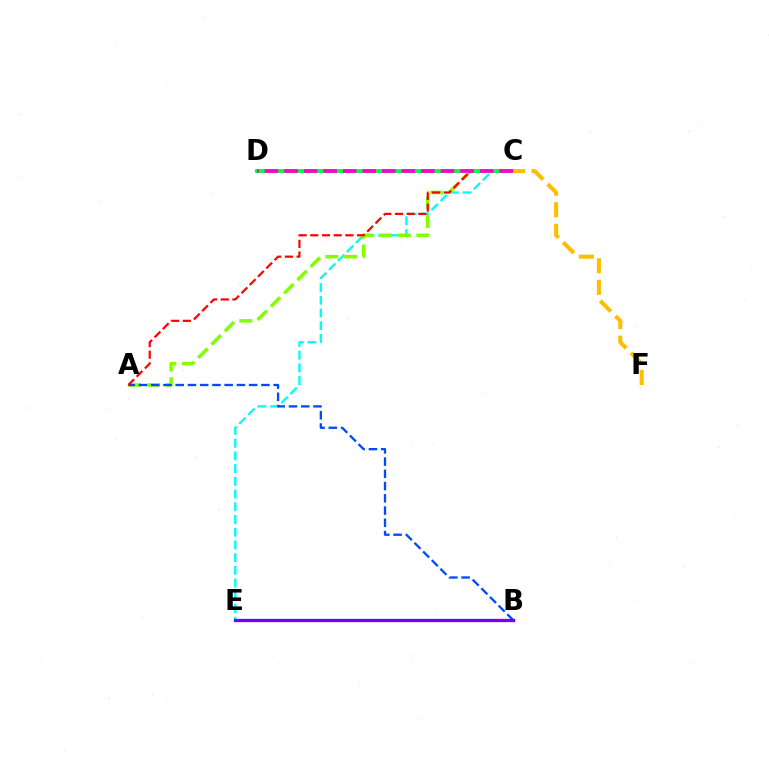{('C', 'E'): [{'color': '#00fff6', 'line_style': 'dashed', 'thickness': 1.73}], ('A', 'C'): [{'color': '#84ff00', 'line_style': 'dashed', 'thickness': 2.55}, {'color': '#ff0000', 'line_style': 'dashed', 'thickness': 1.59}], ('A', 'B'): [{'color': '#004bff', 'line_style': 'dashed', 'thickness': 1.66}], ('B', 'E'): [{'color': '#7200ff', 'line_style': 'solid', 'thickness': 2.37}], ('C', 'D'): [{'color': '#00ff39', 'line_style': 'solid', 'thickness': 2.77}, {'color': '#ff00cf', 'line_style': 'dashed', 'thickness': 2.66}], ('C', 'F'): [{'color': '#ffbd00', 'line_style': 'dashed', 'thickness': 2.93}]}